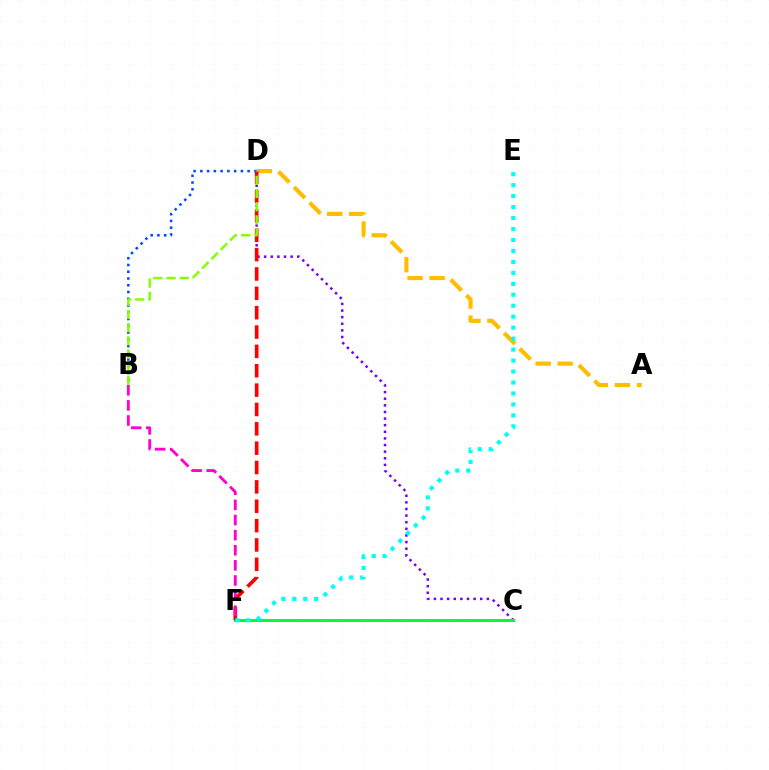{('C', 'D'): [{'color': '#7200ff', 'line_style': 'dotted', 'thickness': 1.8}], ('C', 'F'): [{'color': '#00ff39', 'line_style': 'solid', 'thickness': 2.15}], ('A', 'D'): [{'color': '#ffbd00', 'line_style': 'dashed', 'thickness': 2.99}], ('D', 'F'): [{'color': '#ff0000', 'line_style': 'dashed', 'thickness': 2.63}], ('B', 'F'): [{'color': '#ff00cf', 'line_style': 'dashed', 'thickness': 2.05}], ('B', 'D'): [{'color': '#004bff', 'line_style': 'dotted', 'thickness': 1.84}, {'color': '#84ff00', 'line_style': 'dashed', 'thickness': 1.79}], ('E', 'F'): [{'color': '#00fff6', 'line_style': 'dotted', 'thickness': 2.98}]}